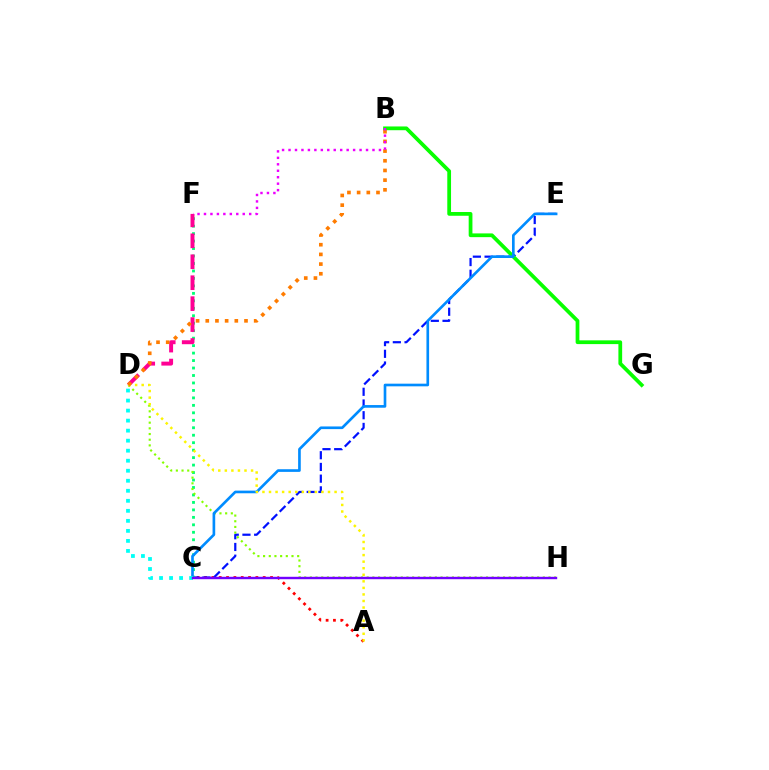{('A', 'C'): [{'color': '#ff0000', 'line_style': 'dotted', 'thickness': 1.99}], ('C', 'E'): [{'color': '#0010ff', 'line_style': 'dashed', 'thickness': 1.59}, {'color': '#008cff', 'line_style': 'solid', 'thickness': 1.91}], ('B', 'G'): [{'color': '#08ff00', 'line_style': 'solid', 'thickness': 2.7}], ('C', 'F'): [{'color': '#00ff74', 'line_style': 'dotted', 'thickness': 2.03}], ('D', 'H'): [{'color': '#84ff00', 'line_style': 'dotted', 'thickness': 1.54}], ('D', 'F'): [{'color': '#ff0094', 'line_style': 'dashed', 'thickness': 2.85}], ('A', 'D'): [{'color': '#fcf500', 'line_style': 'dotted', 'thickness': 1.78}], ('B', 'D'): [{'color': '#ff7c00', 'line_style': 'dotted', 'thickness': 2.63}], ('C', 'D'): [{'color': '#00fff6', 'line_style': 'dotted', 'thickness': 2.72}], ('C', 'H'): [{'color': '#7200ff', 'line_style': 'solid', 'thickness': 1.74}], ('B', 'F'): [{'color': '#ee00ff', 'line_style': 'dotted', 'thickness': 1.75}]}